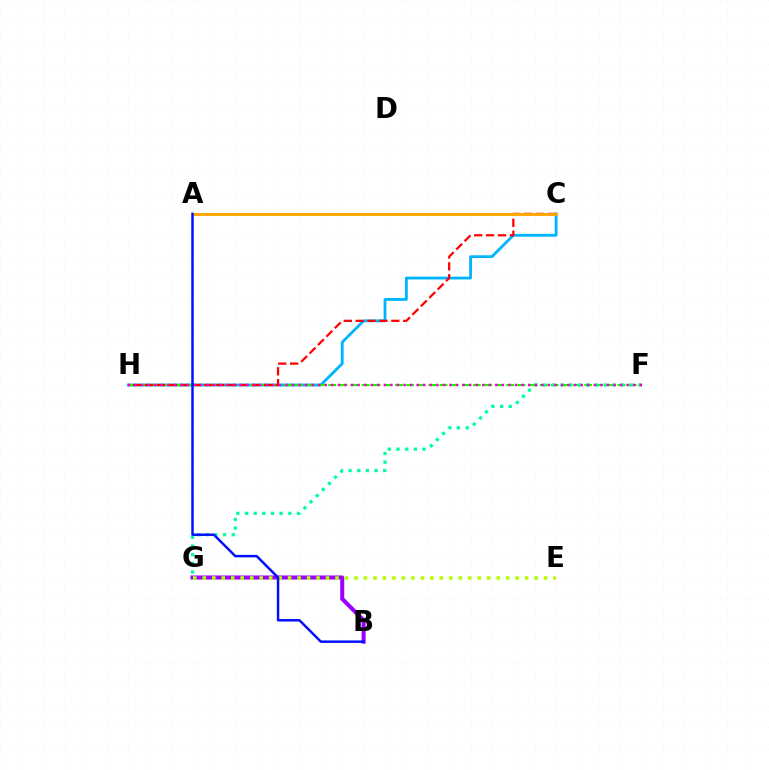{('B', 'G'): [{'color': '#9b00ff', 'line_style': 'solid', 'thickness': 2.91}], ('C', 'H'): [{'color': '#00b5ff', 'line_style': 'solid', 'thickness': 2.02}, {'color': '#ff0000', 'line_style': 'dashed', 'thickness': 1.62}], ('F', 'H'): [{'color': '#08ff00', 'line_style': 'dashed', 'thickness': 1.51}, {'color': '#ff00bd', 'line_style': 'dotted', 'thickness': 1.78}], ('E', 'G'): [{'color': '#b3ff00', 'line_style': 'dotted', 'thickness': 2.58}], ('A', 'C'): [{'color': '#ffa500', 'line_style': 'solid', 'thickness': 2.07}], ('F', 'G'): [{'color': '#00ff9d', 'line_style': 'dotted', 'thickness': 2.35}], ('A', 'B'): [{'color': '#0010ff', 'line_style': 'solid', 'thickness': 1.78}]}